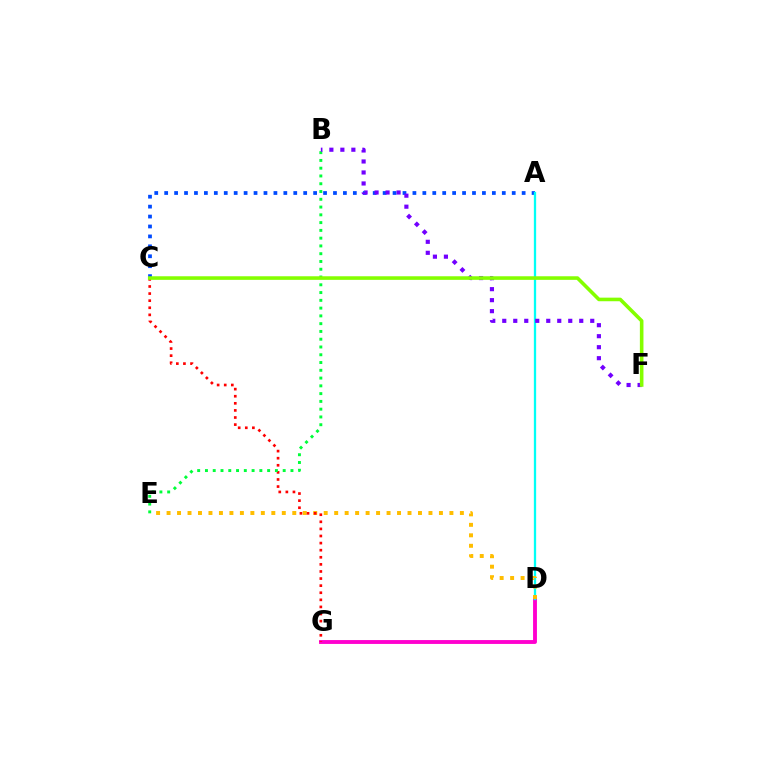{('A', 'C'): [{'color': '#004bff', 'line_style': 'dotted', 'thickness': 2.7}], ('D', 'G'): [{'color': '#ff00cf', 'line_style': 'solid', 'thickness': 2.78}], ('A', 'D'): [{'color': '#00fff6', 'line_style': 'solid', 'thickness': 1.65}], ('D', 'E'): [{'color': '#ffbd00', 'line_style': 'dotted', 'thickness': 2.85}], ('C', 'G'): [{'color': '#ff0000', 'line_style': 'dotted', 'thickness': 1.93}], ('B', 'E'): [{'color': '#00ff39', 'line_style': 'dotted', 'thickness': 2.11}], ('B', 'F'): [{'color': '#7200ff', 'line_style': 'dotted', 'thickness': 2.99}], ('C', 'F'): [{'color': '#84ff00', 'line_style': 'solid', 'thickness': 2.58}]}